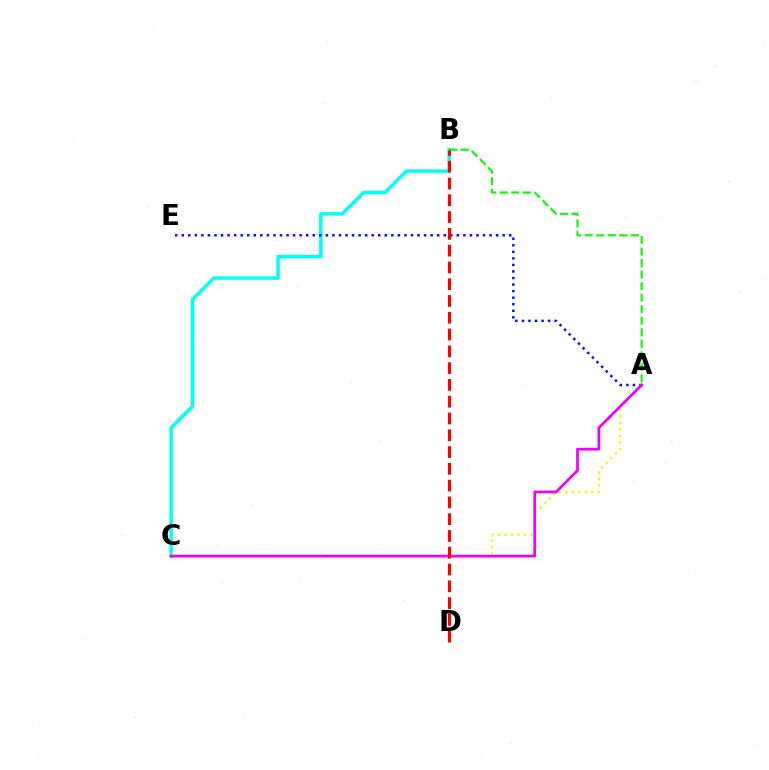{('B', 'C'): [{'color': '#00fff6', 'line_style': 'solid', 'thickness': 2.51}], ('A', 'E'): [{'color': '#0010ff', 'line_style': 'dotted', 'thickness': 1.78}], ('A', 'C'): [{'color': '#fcf500', 'line_style': 'dotted', 'thickness': 1.77}, {'color': '#ee00ff', 'line_style': 'solid', 'thickness': 1.97}], ('A', 'B'): [{'color': '#08ff00', 'line_style': 'dashed', 'thickness': 1.57}], ('B', 'D'): [{'color': '#ff0000', 'line_style': 'dashed', 'thickness': 2.28}]}